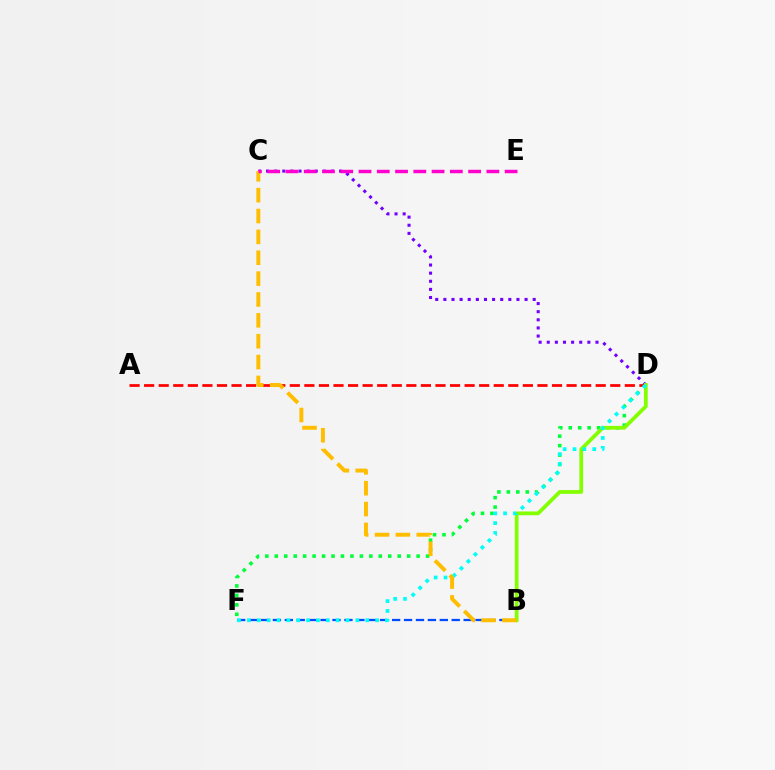{('D', 'F'): [{'color': '#00ff39', 'line_style': 'dotted', 'thickness': 2.57}, {'color': '#00fff6', 'line_style': 'dotted', 'thickness': 2.68}], ('C', 'D'): [{'color': '#7200ff', 'line_style': 'dotted', 'thickness': 2.21}], ('A', 'D'): [{'color': '#ff0000', 'line_style': 'dashed', 'thickness': 1.98}], ('B', 'F'): [{'color': '#004bff', 'line_style': 'dashed', 'thickness': 1.62}], ('B', 'D'): [{'color': '#84ff00', 'line_style': 'solid', 'thickness': 2.7}], ('B', 'C'): [{'color': '#ffbd00', 'line_style': 'dashed', 'thickness': 2.83}], ('C', 'E'): [{'color': '#ff00cf', 'line_style': 'dashed', 'thickness': 2.48}]}